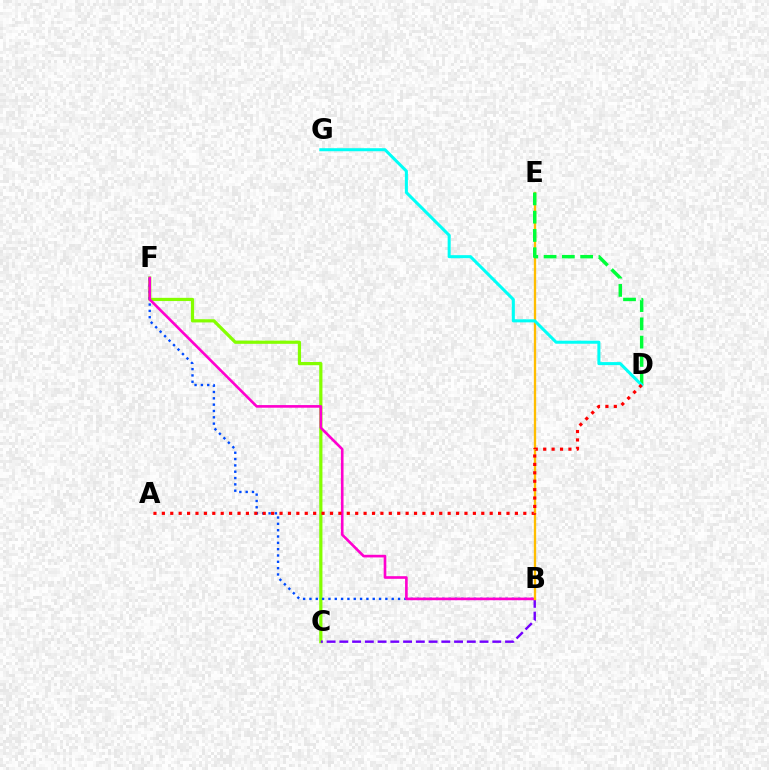{('C', 'F'): [{'color': '#84ff00', 'line_style': 'solid', 'thickness': 2.31}], ('B', 'F'): [{'color': '#004bff', 'line_style': 'dotted', 'thickness': 1.72}, {'color': '#ff00cf', 'line_style': 'solid', 'thickness': 1.9}], ('B', 'C'): [{'color': '#7200ff', 'line_style': 'dashed', 'thickness': 1.73}], ('B', 'E'): [{'color': '#ffbd00', 'line_style': 'solid', 'thickness': 1.67}], ('D', 'E'): [{'color': '#00ff39', 'line_style': 'dashed', 'thickness': 2.48}], ('D', 'G'): [{'color': '#00fff6', 'line_style': 'solid', 'thickness': 2.19}], ('A', 'D'): [{'color': '#ff0000', 'line_style': 'dotted', 'thickness': 2.28}]}